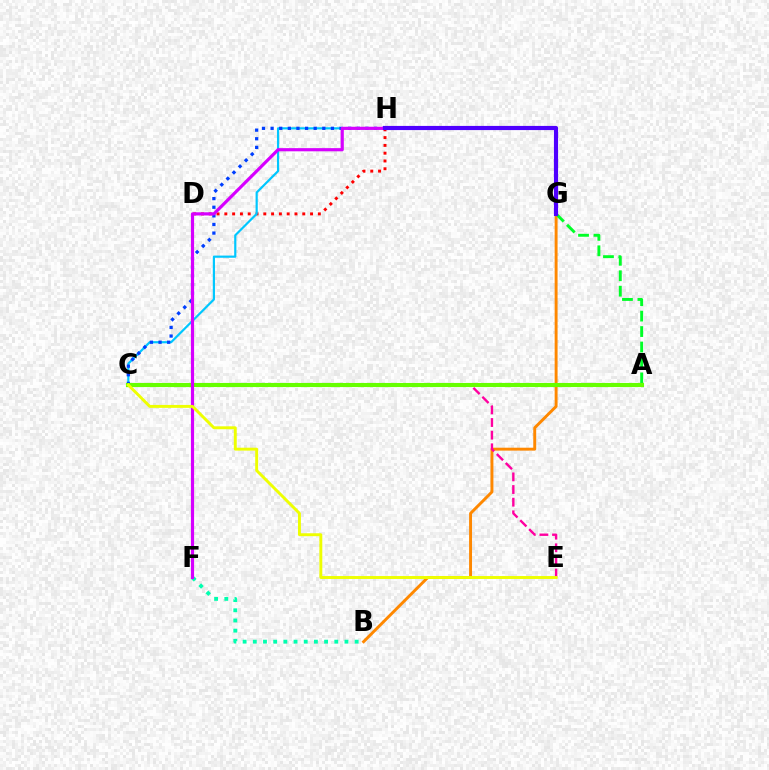{('B', 'G'): [{'color': '#ff8800', 'line_style': 'solid', 'thickness': 2.1}], ('C', 'E'): [{'color': '#ff00a0', 'line_style': 'dashed', 'thickness': 1.72}, {'color': '#eeff00', 'line_style': 'solid', 'thickness': 2.1}], ('D', 'H'): [{'color': '#ff0000', 'line_style': 'dotted', 'thickness': 2.12}], ('A', 'G'): [{'color': '#00ff27', 'line_style': 'dashed', 'thickness': 2.1}], ('B', 'F'): [{'color': '#00ffaf', 'line_style': 'dotted', 'thickness': 2.77}], ('C', 'H'): [{'color': '#00c7ff', 'line_style': 'solid', 'thickness': 1.57}, {'color': '#003fff', 'line_style': 'dotted', 'thickness': 2.34}], ('A', 'C'): [{'color': '#66ff00', 'line_style': 'solid', 'thickness': 2.95}], ('F', 'H'): [{'color': '#d600ff', 'line_style': 'solid', 'thickness': 2.29}], ('G', 'H'): [{'color': '#4f00ff', 'line_style': 'solid', 'thickness': 2.99}]}